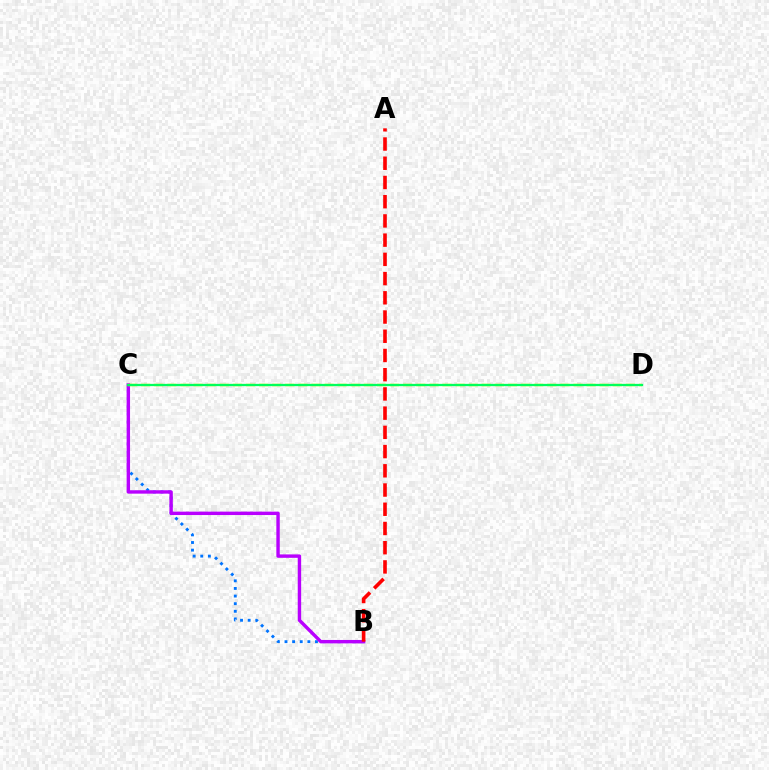{('B', 'C'): [{'color': '#0074ff', 'line_style': 'dotted', 'thickness': 2.07}, {'color': '#b900ff', 'line_style': 'solid', 'thickness': 2.46}], ('A', 'B'): [{'color': '#ff0000', 'line_style': 'dashed', 'thickness': 2.61}], ('C', 'D'): [{'color': '#d1ff00', 'line_style': 'dashed', 'thickness': 1.78}, {'color': '#00ff5c', 'line_style': 'solid', 'thickness': 1.63}]}